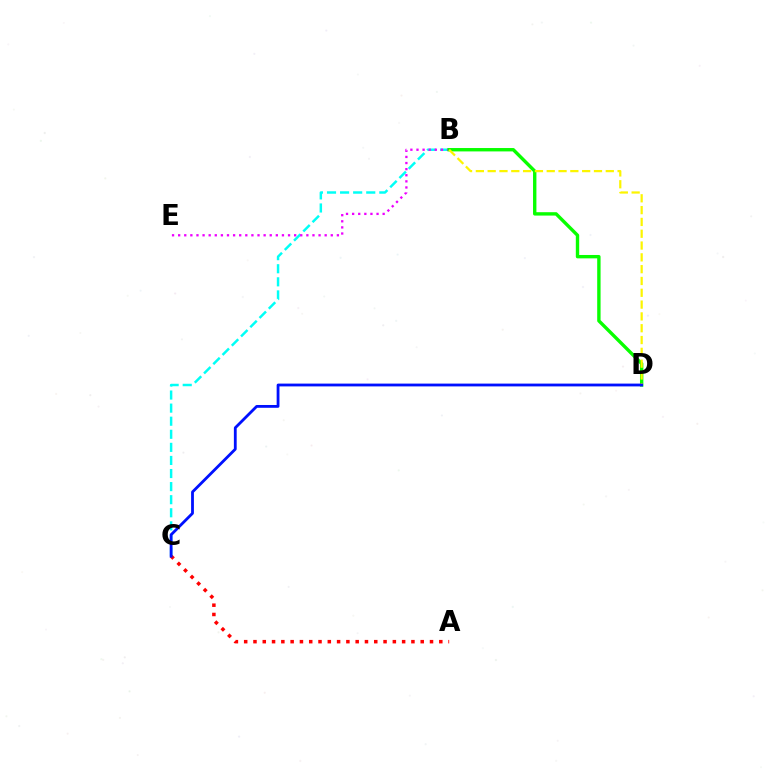{('B', 'C'): [{'color': '#00fff6', 'line_style': 'dashed', 'thickness': 1.78}], ('B', 'E'): [{'color': '#ee00ff', 'line_style': 'dotted', 'thickness': 1.66}], ('A', 'C'): [{'color': '#ff0000', 'line_style': 'dotted', 'thickness': 2.52}], ('B', 'D'): [{'color': '#08ff00', 'line_style': 'solid', 'thickness': 2.43}, {'color': '#fcf500', 'line_style': 'dashed', 'thickness': 1.6}], ('C', 'D'): [{'color': '#0010ff', 'line_style': 'solid', 'thickness': 2.02}]}